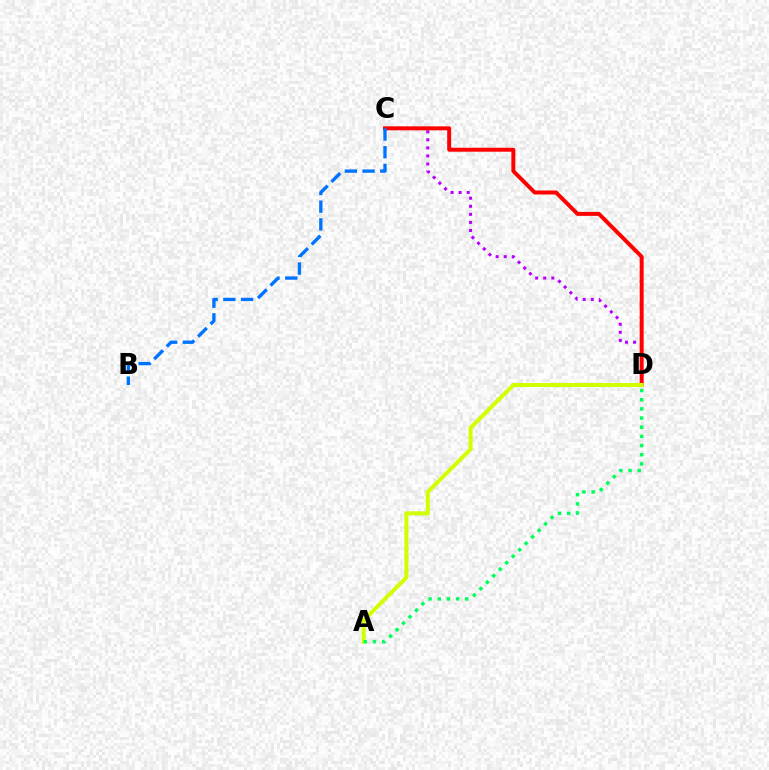{('C', 'D'): [{'color': '#b900ff', 'line_style': 'dotted', 'thickness': 2.19}, {'color': '#ff0000', 'line_style': 'solid', 'thickness': 2.85}], ('B', 'C'): [{'color': '#0074ff', 'line_style': 'dashed', 'thickness': 2.4}], ('A', 'D'): [{'color': '#d1ff00', 'line_style': 'solid', 'thickness': 2.89}, {'color': '#00ff5c', 'line_style': 'dotted', 'thickness': 2.49}]}